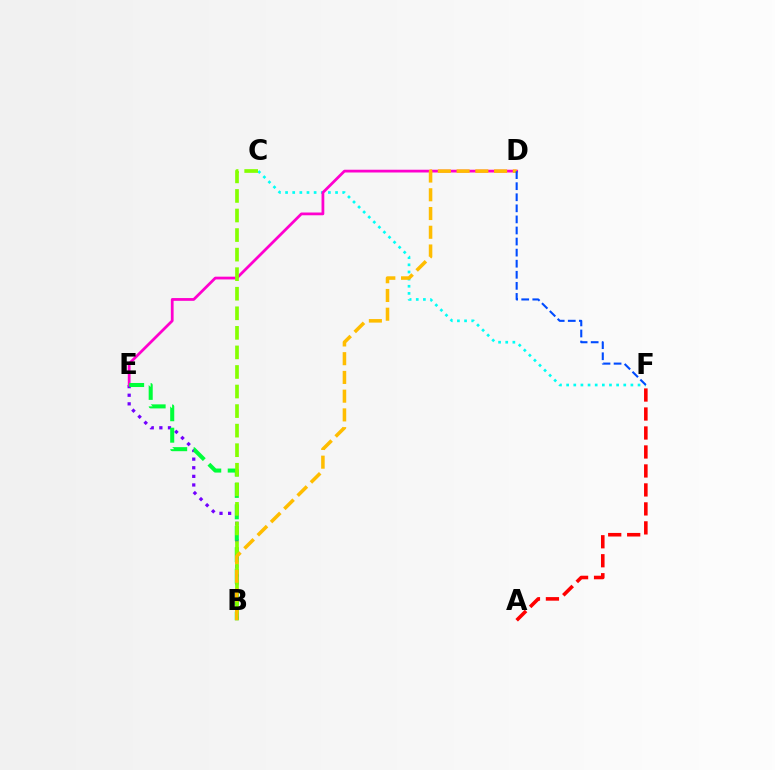{('B', 'E'): [{'color': '#7200ff', 'line_style': 'dotted', 'thickness': 2.34}, {'color': '#00ff39', 'line_style': 'dashed', 'thickness': 2.91}], ('C', 'F'): [{'color': '#00fff6', 'line_style': 'dotted', 'thickness': 1.94}], ('D', 'E'): [{'color': '#ff00cf', 'line_style': 'solid', 'thickness': 1.99}], ('A', 'F'): [{'color': '#ff0000', 'line_style': 'dashed', 'thickness': 2.58}], ('B', 'C'): [{'color': '#84ff00', 'line_style': 'dashed', 'thickness': 2.66}], ('B', 'D'): [{'color': '#ffbd00', 'line_style': 'dashed', 'thickness': 2.55}], ('D', 'F'): [{'color': '#004bff', 'line_style': 'dashed', 'thickness': 1.5}]}